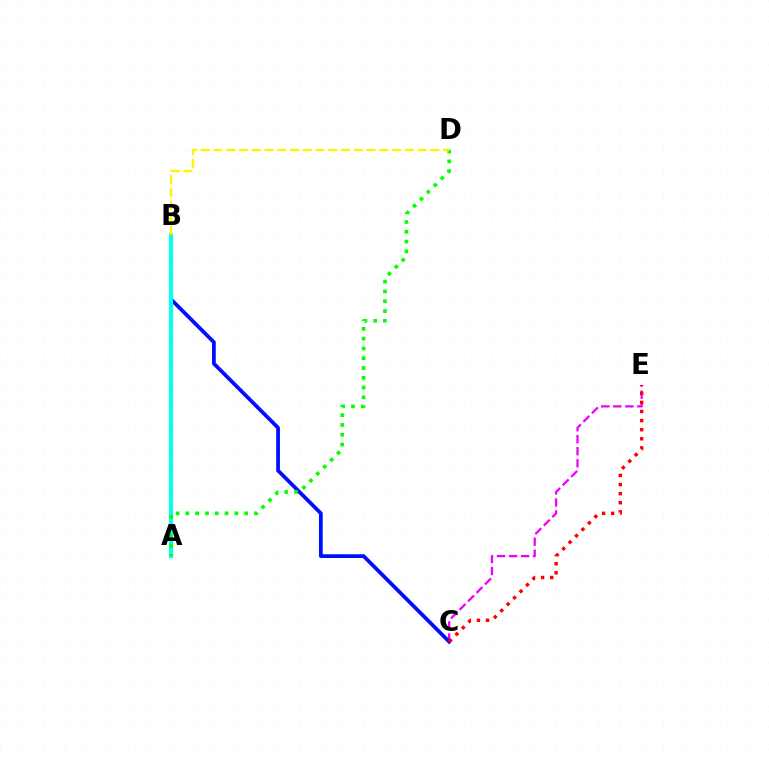{('C', 'E'): [{'color': '#ee00ff', 'line_style': 'dashed', 'thickness': 1.63}, {'color': '#ff0000', 'line_style': 'dotted', 'thickness': 2.47}], ('B', 'C'): [{'color': '#0010ff', 'line_style': 'solid', 'thickness': 2.71}], ('A', 'B'): [{'color': '#00fff6', 'line_style': 'solid', 'thickness': 2.89}], ('A', 'D'): [{'color': '#08ff00', 'line_style': 'dotted', 'thickness': 2.66}], ('B', 'D'): [{'color': '#fcf500', 'line_style': 'dashed', 'thickness': 1.73}]}